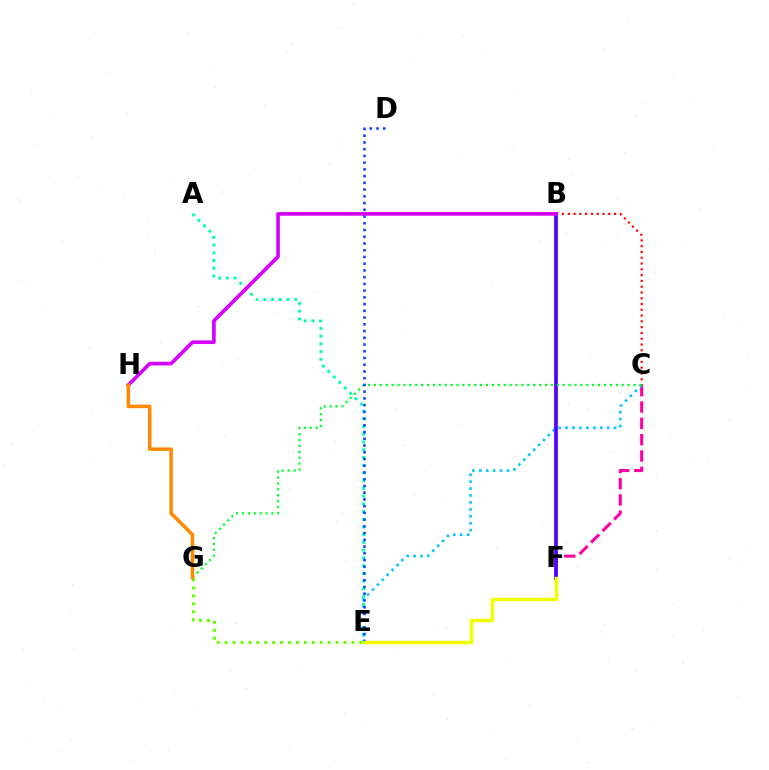{('E', 'G'): [{'color': '#66ff00', 'line_style': 'dotted', 'thickness': 2.15}], ('B', 'C'): [{'color': '#ff0000', 'line_style': 'dotted', 'thickness': 1.57}], ('C', 'F'): [{'color': '#ff00a0', 'line_style': 'dashed', 'thickness': 2.22}], ('C', 'E'): [{'color': '#00c7ff', 'line_style': 'dotted', 'thickness': 1.88}], ('B', 'F'): [{'color': '#4f00ff', 'line_style': 'solid', 'thickness': 2.69}], ('C', 'G'): [{'color': '#00ff27', 'line_style': 'dotted', 'thickness': 1.6}], ('A', 'E'): [{'color': '#00ffaf', 'line_style': 'dotted', 'thickness': 2.1}], ('D', 'E'): [{'color': '#003fff', 'line_style': 'dotted', 'thickness': 1.83}], ('B', 'H'): [{'color': '#d600ff', 'line_style': 'solid', 'thickness': 2.62}], ('E', 'F'): [{'color': '#eeff00', 'line_style': 'solid', 'thickness': 2.51}], ('G', 'H'): [{'color': '#ff8800', 'line_style': 'solid', 'thickness': 2.53}]}